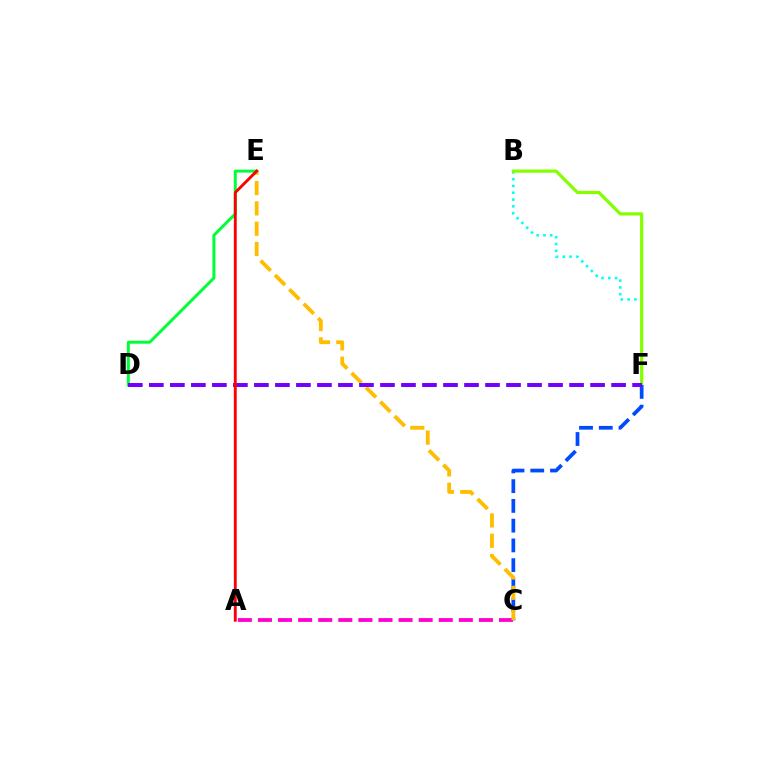{('B', 'F'): [{'color': '#00fff6', 'line_style': 'dotted', 'thickness': 1.84}, {'color': '#84ff00', 'line_style': 'solid', 'thickness': 2.31}], ('C', 'F'): [{'color': '#004bff', 'line_style': 'dashed', 'thickness': 2.68}], ('A', 'C'): [{'color': '#ff00cf', 'line_style': 'dashed', 'thickness': 2.73}], ('C', 'E'): [{'color': '#ffbd00', 'line_style': 'dashed', 'thickness': 2.76}], ('D', 'E'): [{'color': '#00ff39', 'line_style': 'solid', 'thickness': 2.16}], ('D', 'F'): [{'color': '#7200ff', 'line_style': 'dashed', 'thickness': 2.85}], ('A', 'E'): [{'color': '#ff0000', 'line_style': 'solid', 'thickness': 2.08}]}